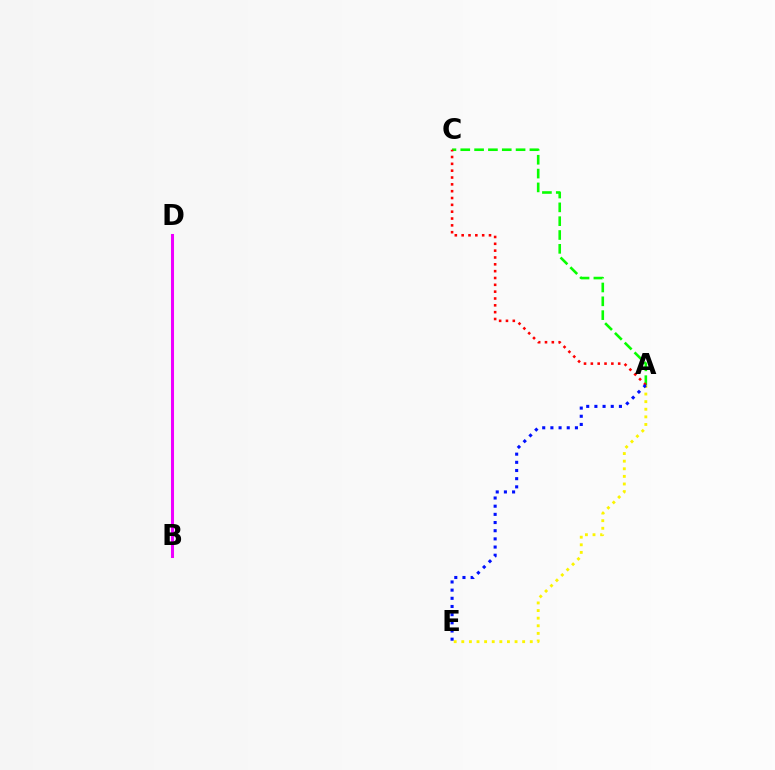{('A', 'C'): [{'color': '#08ff00', 'line_style': 'dashed', 'thickness': 1.88}, {'color': '#ff0000', 'line_style': 'dotted', 'thickness': 1.86}], ('B', 'D'): [{'color': '#00fff6', 'line_style': 'dotted', 'thickness': 1.91}, {'color': '#ee00ff', 'line_style': 'solid', 'thickness': 2.19}], ('A', 'E'): [{'color': '#fcf500', 'line_style': 'dotted', 'thickness': 2.07}, {'color': '#0010ff', 'line_style': 'dotted', 'thickness': 2.22}]}